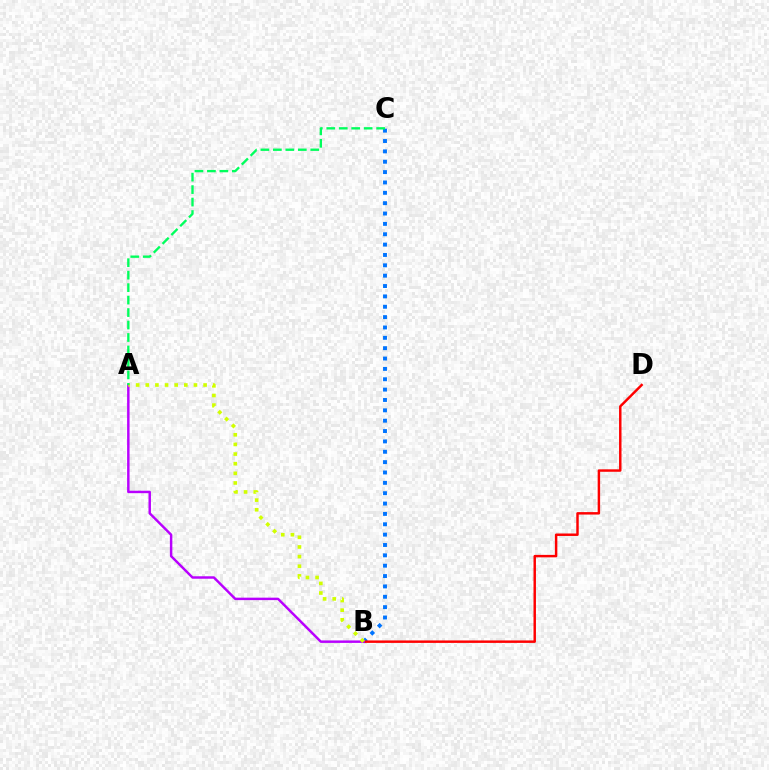{('B', 'C'): [{'color': '#0074ff', 'line_style': 'dotted', 'thickness': 2.81}], ('B', 'D'): [{'color': '#ff0000', 'line_style': 'solid', 'thickness': 1.77}], ('A', 'B'): [{'color': '#b900ff', 'line_style': 'solid', 'thickness': 1.77}, {'color': '#d1ff00', 'line_style': 'dotted', 'thickness': 2.62}], ('A', 'C'): [{'color': '#00ff5c', 'line_style': 'dashed', 'thickness': 1.69}]}